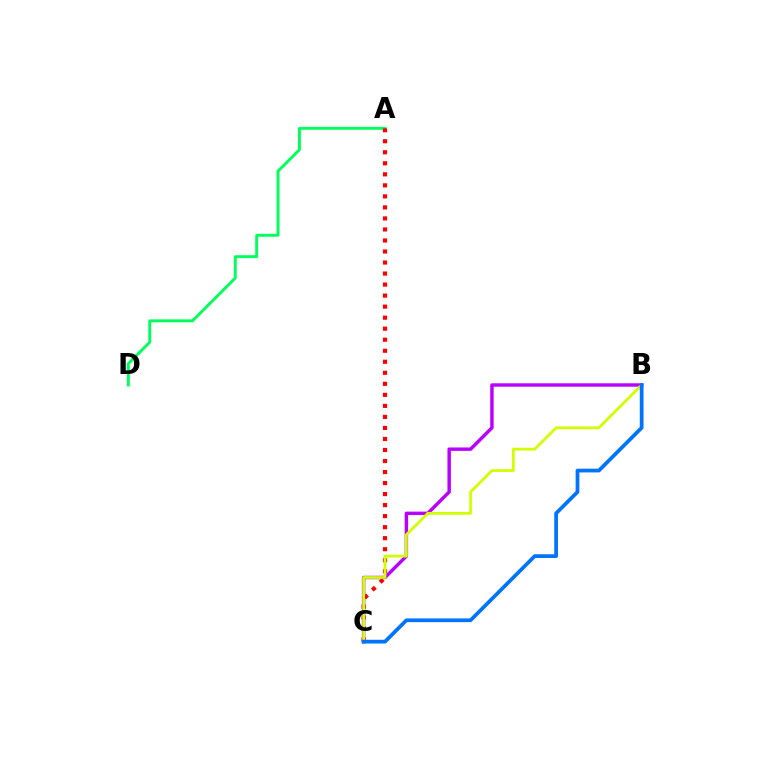{('A', 'D'): [{'color': '#00ff5c', 'line_style': 'solid', 'thickness': 2.1}], ('A', 'C'): [{'color': '#ff0000', 'line_style': 'dotted', 'thickness': 3.0}], ('B', 'C'): [{'color': '#b900ff', 'line_style': 'solid', 'thickness': 2.47}, {'color': '#d1ff00', 'line_style': 'solid', 'thickness': 2.0}, {'color': '#0074ff', 'line_style': 'solid', 'thickness': 2.69}]}